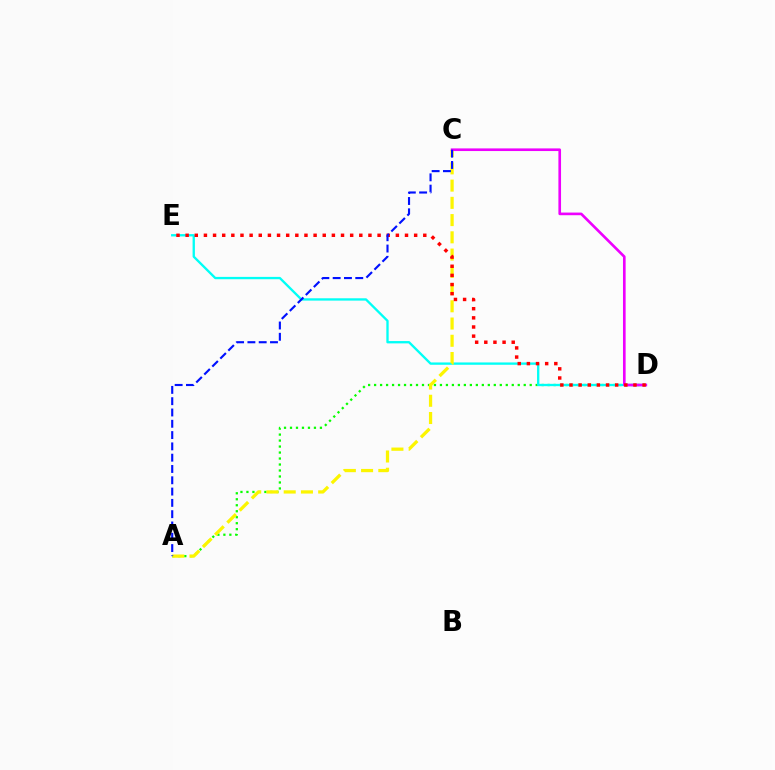{('A', 'D'): [{'color': '#08ff00', 'line_style': 'dotted', 'thickness': 1.63}], ('D', 'E'): [{'color': '#00fff6', 'line_style': 'solid', 'thickness': 1.68}, {'color': '#ff0000', 'line_style': 'dotted', 'thickness': 2.48}], ('A', 'C'): [{'color': '#fcf500', 'line_style': 'dashed', 'thickness': 2.34}, {'color': '#0010ff', 'line_style': 'dashed', 'thickness': 1.53}], ('C', 'D'): [{'color': '#ee00ff', 'line_style': 'solid', 'thickness': 1.9}]}